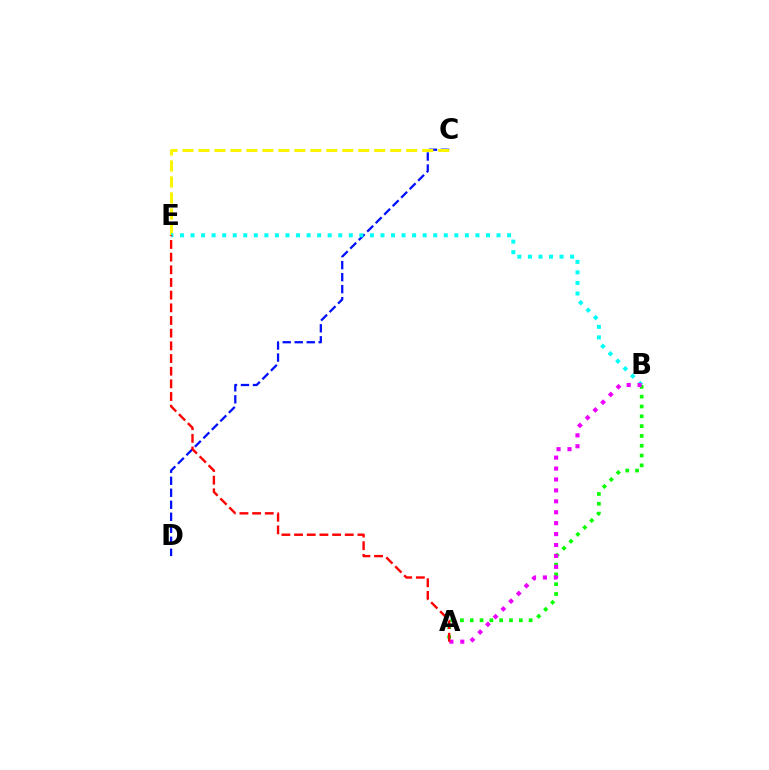{('C', 'D'): [{'color': '#0010ff', 'line_style': 'dashed', 'thickness': 1.63}], ('A', 'B'): [{'color': '#08ff00', 'line_style': 'dotted', 'thickness': 2.67}, {'color': '#ee00ff', 'line_style': 'dotted', 'thickness': 2.97}], ('C', 'E'): [{'color': '#fcf500', 'line_style': 'dashed', 'thickness': 2.17}], ('B', 'E'): [{'color': '#00fff6', 'line_style': 'dotted', 'thickness': 2.87}], ('A', 'E'): [{'color': '#ff0000', 'line_style': 'dashed', 'thickness': 1.72}]}